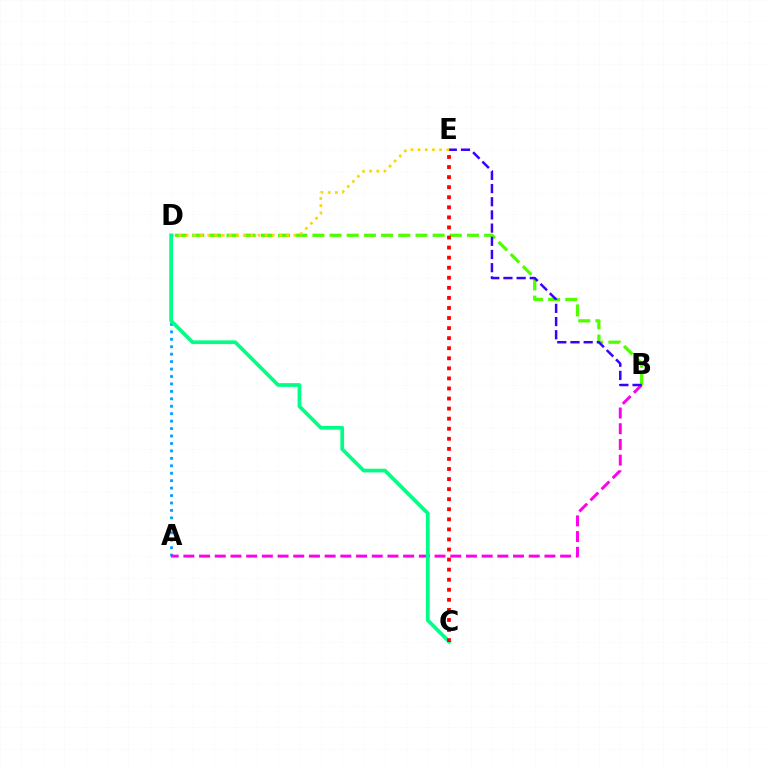{('B', 'D'): [{'color': '#4fff00', 'line_style': 'dashed', 'thickness': 2.33}], ('A', 'D'): [{'color': '#009eff', 'line_style': 'dotted', 'thickness': 2.02}], ('D', 'E'): [{'color': '#ffd500', 'line_style': 'dotted', 'thickness': 1.95}], ('A', 'B'): [{'color': '#ff00ed', 'line_style': 'dashed', 'thickness': 2.13}], ('C', 'D'): [{'color': '#00ff86', 'line_style': 'solid', 'thickness': 2.67}], ('C', 'E'): [{'color': '#ff0000', 'line_style': 'dotted', 'thickness': 2.73}], ('B', 'E'): [{'color': '#3700ff', 'line_style': 'dashed', 'thickness': 1.79}]}